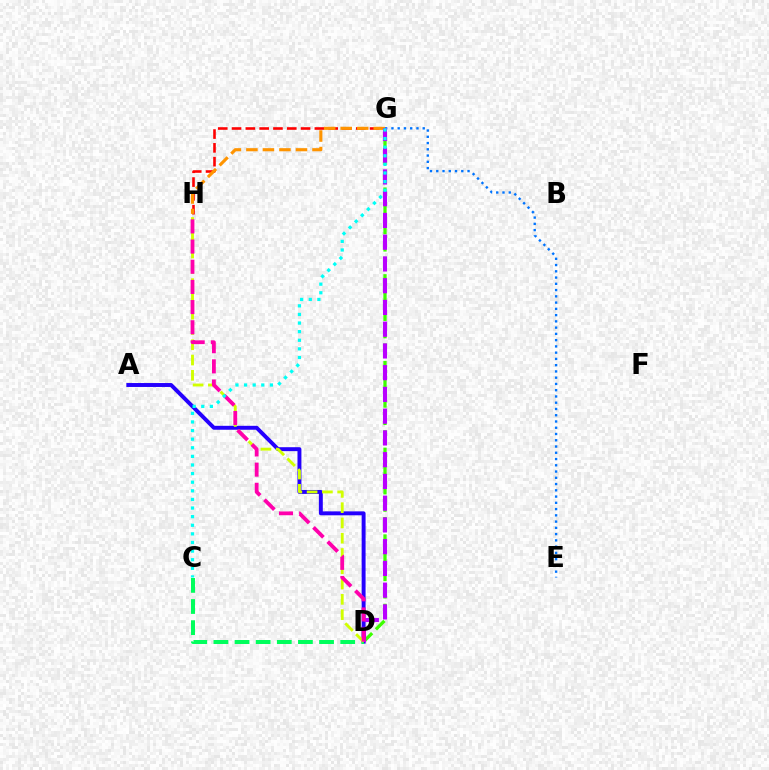{('D', 'G'): [{'color': '#3dff00', 'line_style': 'dashed', 'thickness': 2.36}, {'color': '#b900ff', 'line_style': 'dashed', 'thickness': 2.95}], ('G', 'H'): [{'color': '#ff0000', 'line_style': 'dashed', 'thickness': 1.88}, {'color': '#ff9400', 'line_style': 'dashed', 'thickness': 2.24}], ('E', 'G'): [{'color': '#0074ff', 'line_style': 'dotted', 'thickness': 1.7}], ('A', 'D'): [{'color': '#2500ff', 'line_style': 'solid', 'thickness': 2.83}], ('C', 'D'): [{'color': '#00ff5c', 'line_style': 'dashed', 'thickness': 2.87}], ('D', 'H'): [{'color': '#d1ff00', 'line_style': 'dashed', 'thickness': 2.08}, {'color': '#ff00ac', 'line_style': 'dashed', 'thickness': 2.74}], ('C', 'G'): [{'color': '#00fff6', 'line_style': 'dotted', 'thickness': 2.34}]}